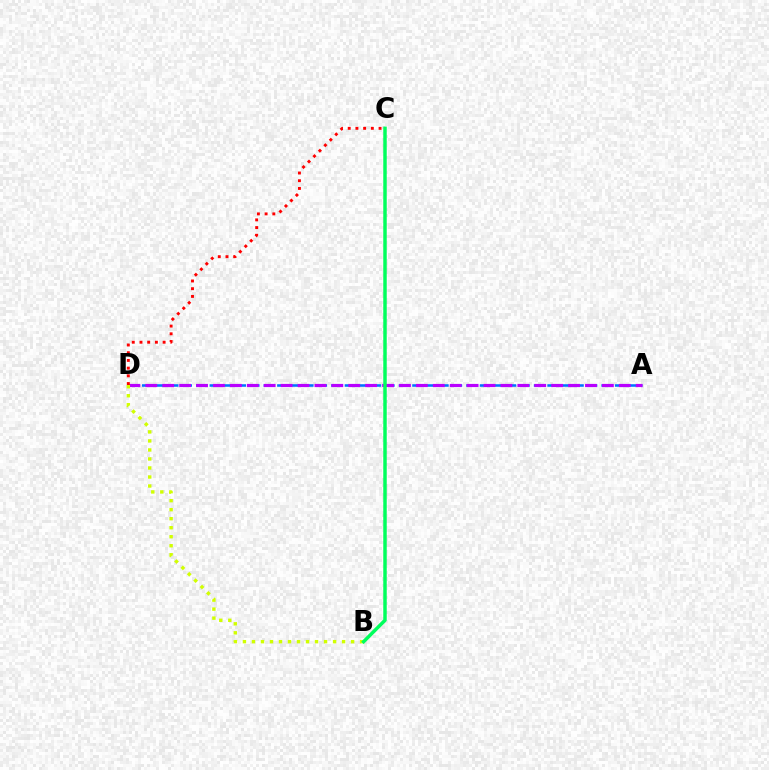{('A', 'D'): [{'color': '#0074ff', 'line_style': 'dashed', 'thickness': 1.84}, {'color': '#b900ff', 'line_style': 'dashed', 'thickness': 2.3}], ('B', 'D'): [{'color': '#d1ff00', 'line_style': 'dotted', 'thickness': 2.45}], ('B', 'C'): [{'color': '#00ff5c', 'line_style': 'solid', 'thickness': 2.5}], ('C', 'D'): [{'color': '#ff0000', 'line_style': 'dotted', 'thickness': 2.09}]}